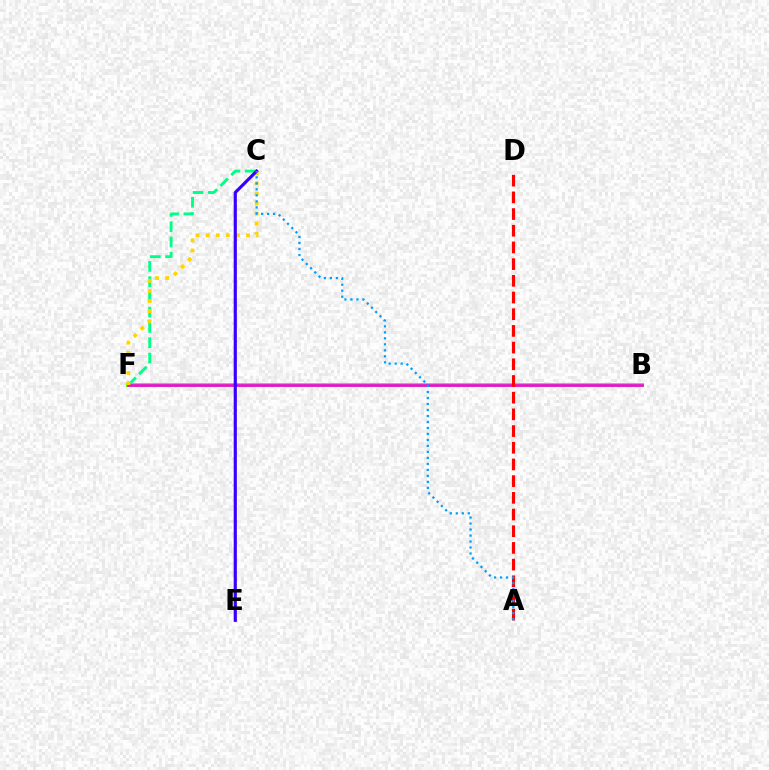{('B', 'F'): [{'color': '#4fff00', 'line_style': 'solid', 'thickness': 2.88}, {'color': '#ff00ed', 'line_style': 'solid', 'thickness': 1.93}], ('C', 'F'): [{'color': '#00ff86', 'line_style': 'dashed', 'thickness': 2.07}, {'color': '#ffd500', 'line_style': 'dotted', 'thickness': 2.74}], ('A', 'D'): [{'color': '#ff0000', 'line_style': 'dashed', 'thickness': 2.27}], ('C', 'E'): [{'color': '#3700ff', 'line_style': 'solid', 'thickness': 2.27}], ('A', 'C'): [{'color': '#009eff', 'line_style': 'dotted', 'thickness': 1.63}]}